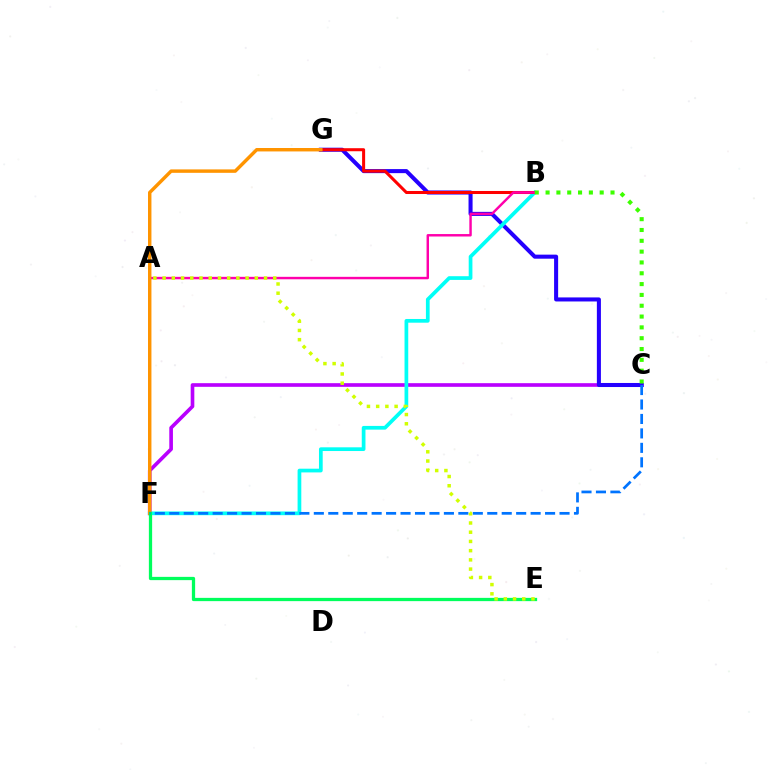{('C', 'F'): [{'color': '#b900ff', 'line_style': 'solid', 'thickness': 2.63}, {'color': '#0074ff', 'line_style': 'dashed', 'thickness': 1.96}], ('C', 'G'): [{'color': '#2500ff', 'line_style': 'solid', 'thickness': 2.92}], ('B', 'F'): [{'color': '#00fff6', 'line_style': 'solid', 'thickness': 2.68}], ('B', 'G'): [{'color': '#ff0000', 'line_style': 'solid', 'thickness': 2.18}], ('A', 'B'): [{'color': '#ff00ac', 'line_style': 'solid', 'thickness': 1.76}], ('B', 'C'): [{'color': '#3dff00', 'line_style': 'dotted', 'thickness': 2.94}], ('F', 'G'): [{'color': '#ff9400', 'line_style': 'solid', 'thickness': 2.47}], ('E', 'F'): [{'color': '#00ff5c', 'line_style': 'solid', 'thickness': 2.35}], ('A', 'E'): [{'color': '#d1ff00', 'line_style': 'dotted', 'thickness': 2.51}]}